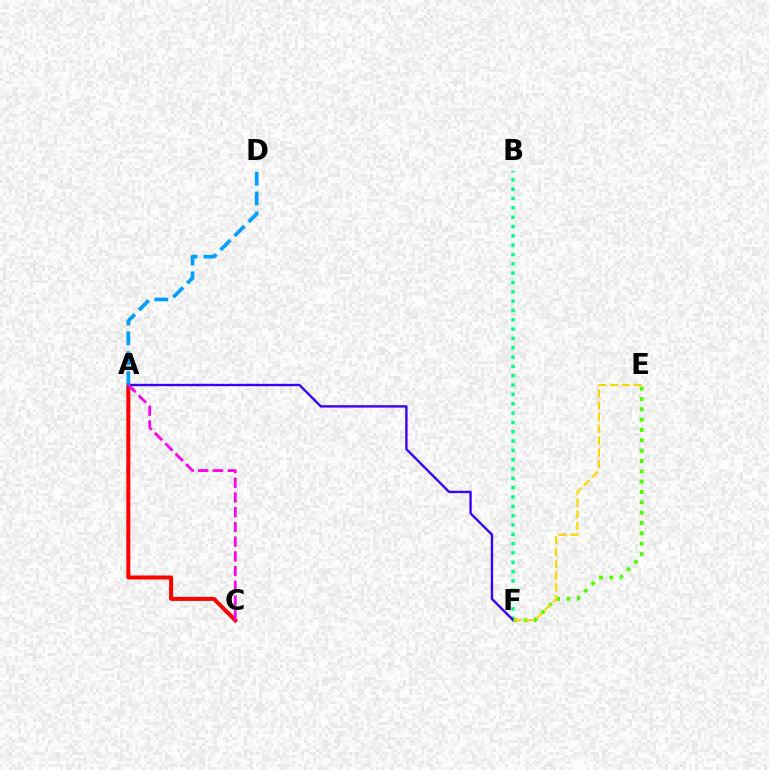{('B', 'F'): [{'color': '#00ff86', 'line_style': 'dotted', 'thickness': 2.53}], ('E', 'F'): [{'color': '#4fff00', 'line_style': 'dotted', 'thickness': 2.81}, {'color': '#ffd500', 'line_style': 'dashed', 'thickness': 1.6}], ('A', 'C'): [{'color': '#ff0000', 'line_style': 'solid', 'thickness': 2.88}, {'color': '#ff00ed', 'line_style': 'dashed', 'thickness': 2.0}], ('A', 'F'): [{'color': '#3700ff', 'line_style': 'solid', 'thickness': 1.7}], ('A', 'D'): [{'color': '#009eff', 'line_style': 'dashed', 'thickness': 2.69}]}